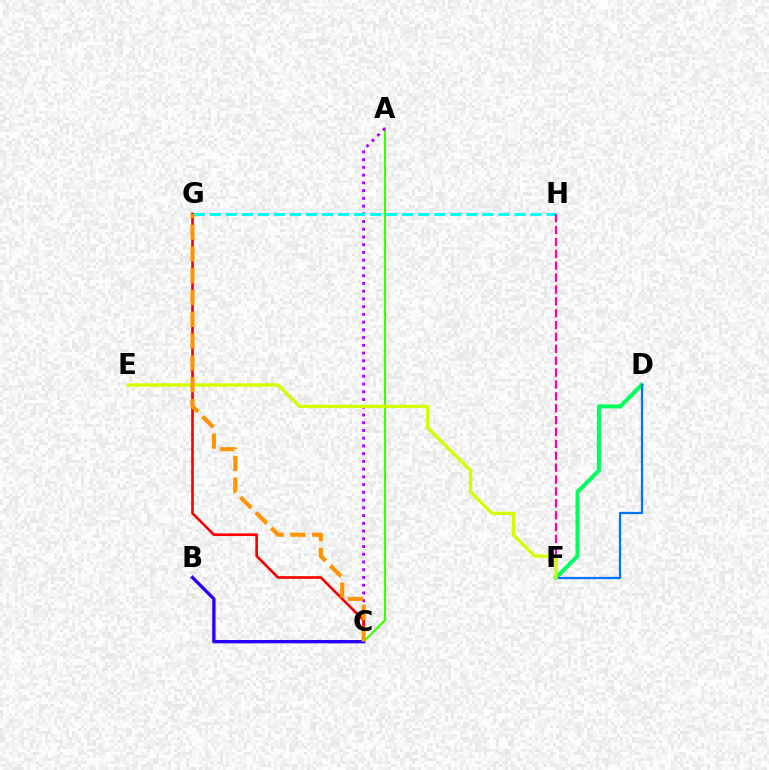{('D', 'F'): [{'color': '#00ff5c', 'line_style': 'solid', 'thickness': 2.91}, {'color': '#0074ff', 'line_style': 'solid', 'thickness': 1.62}], ('A', 'C'): [{'color': '#3dff00', 'line_style': 'solid', 'thickness': 1.52}, {'color': '#b900ff', 'line_style': 'dotted', 'thickness': 2.1}], ('G', 'H'): [{'color': '#00fff6', 'line_style': 'dashed', 'thickness': 2.18}], ('F', 'H'): [{'color': '#ff00ac', 'line_style': 'dashed', 'thickness': 1.61}], ('C', 'G'): [{'color': '#ff0000', 'line_style': 'solid', 'thickness': 1.92}, {'color': '#ff9400', 'line_style': 'dashed', 'thickness': 2.96}], ('E', 'F'): [{'color': '#d1ff00', 'line_style': 'solid', 'thickness': 2.4}], ('B', 'C'): [{'color': '#2500ff', 'line_style': 'solid', 'thickness': 2.39}]}